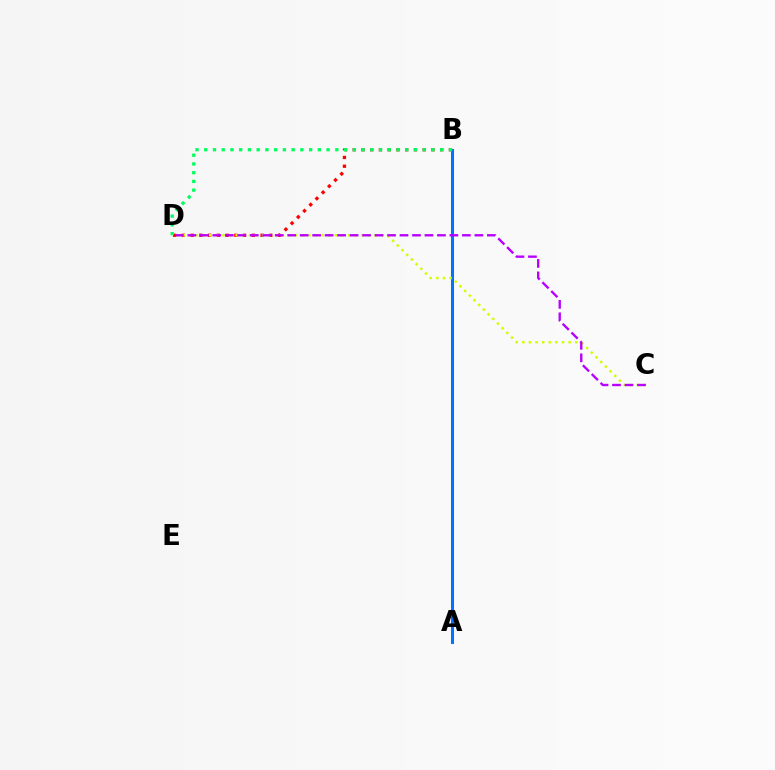{('A', 'B'): [{'color': '#0074ff', 'line_style': 'solid', 'thickness': 2.18}], ('B', 'D'): [{'color': '#ff0000', 'line_style': 'dotted', 'thickness': 2.38}, {'color': '#00ff5c', 'line_style': 'dotted', 'thickness': 2.37}], ('C', 'D'): [{'color': '#d1ff00', 'line_style': 'dotted', 'thickness': 1.8}, {'color': '#b900ff', 'line_style': 'dashed', 'thickness': 1.7}]}